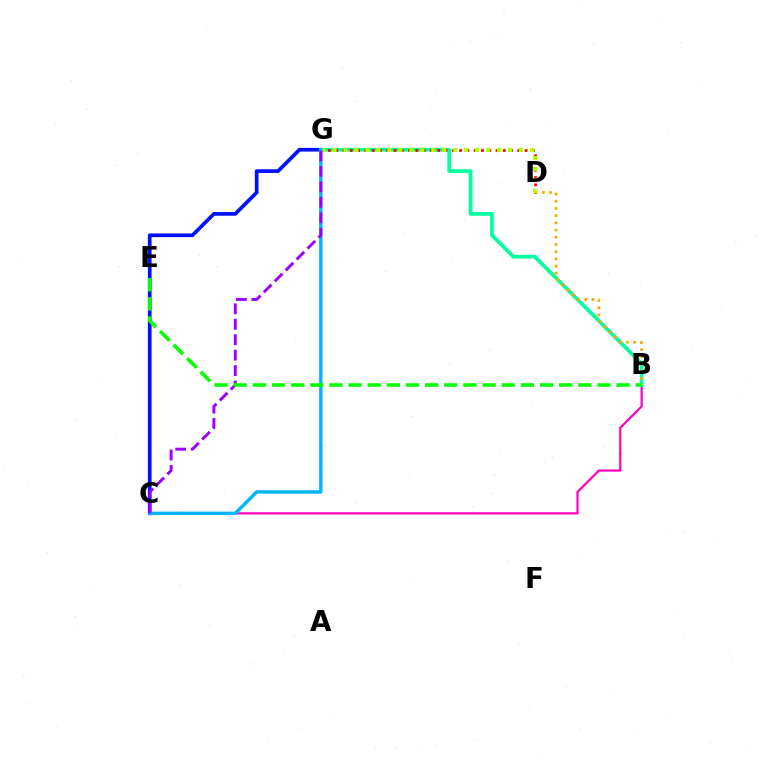{('C', 'G'): [{'color': '#0010ff', 'line_style': 'solid', 'thickness': 2.66}, {'color': '#00b5ff', 'line_style': 'solid', 'thickness': 2.44}, {'color': '#9b00ff', 'line_style': 'dashed', 'thickness': 2.1}], ('B', 'C'): [{'color': '#ff00bd', 'line_style': 'solid', 'thickness': 1.59}], ('B', 'G'): [{'color': '#00ff9d', 'line_style': 'solid', 'thickness': 2.68}], ('B', 'D'): [{'color': '#ffa500', 'line_style': 'dotted', 'thickness': 1.96}], ('D', 'G'): [{'color': '#ff0000', 'line_style': 'dotted', 'thickness': 1.98}, {'color': '#b3ff00', 'line_style': 'dotted', 'thickness': 2.98}], ('B', 'E'): [{'color': '#08ff00', 'line_style': 'dashed', 'thickness': 2.6}]}